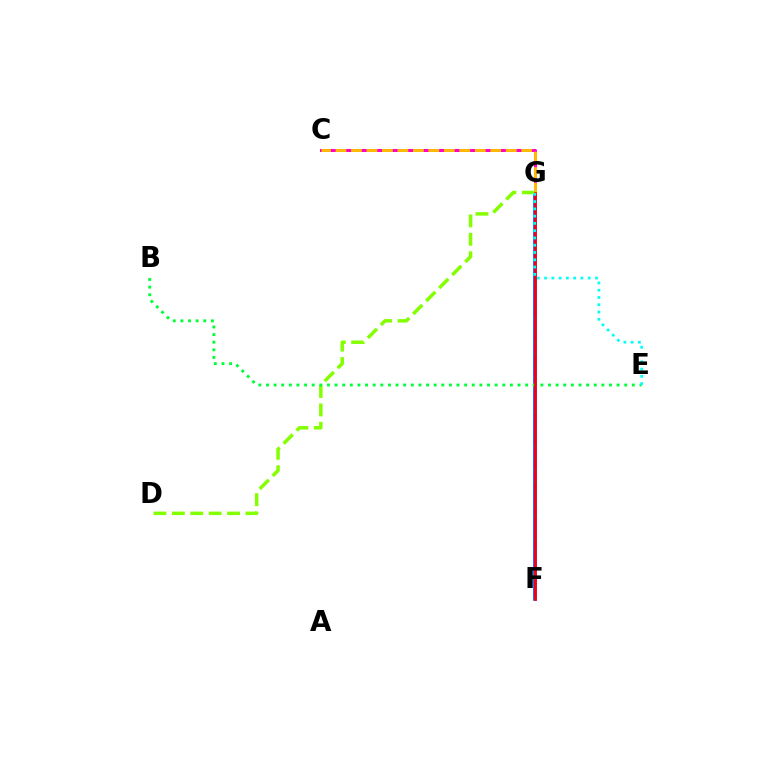{('F', 'G'): [{'color': '#004bff', 'line_style': 'solid', 'thickness': 2.59}, {'color': '#7200ff', 'line_style': 'dashed', 'thickness': 1.58}, {'color': '#ff0000', 'line_style': 'solid', 'thickness': 1.86}], ('C', 'G'): [{'color': '#ff00cf', 'line_style': 'solid', 'thickness': 2.17}, {'color': '#ffbd00', 'line_style': 'dashed', 'thickness': 2.1}], ('D', 'G'): [{'color': '#84ff00', 'line_style': 'dashed', 'thickness': 2.5}], ('B', 'E'): [{'color': '#00ff39', 'line_style': 'dotted', 'thickness': 2.07}], ('E', 'G'): [{'color': '#00fff6', 'line_style': 'dotted', 'thickness': 1.98}]}